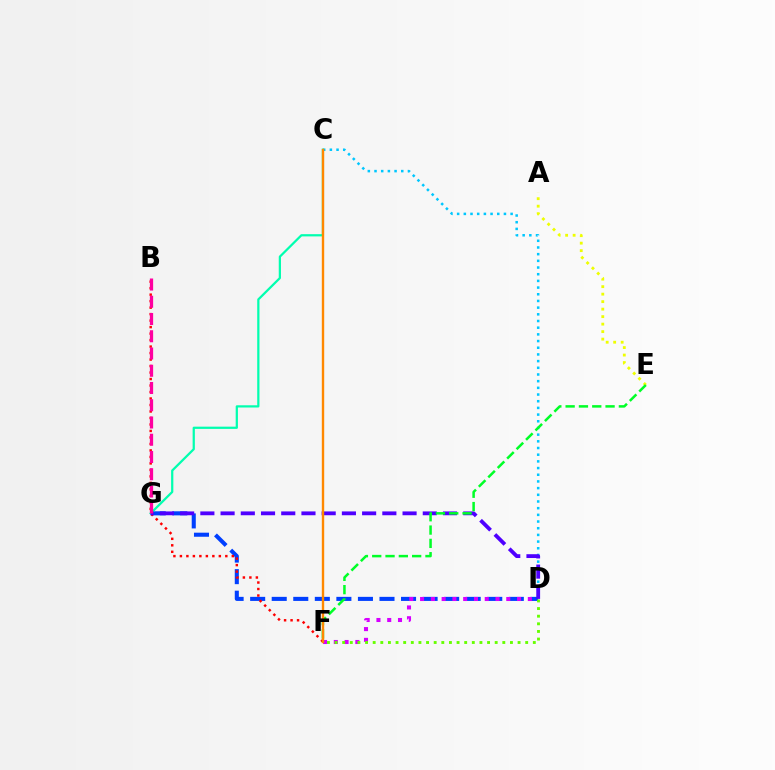{('D', 'G'): [{'color': '#003fff', 'line_style': 'dashed', 'thickness': 2.93}, {'color': '#4f00ff', 'line_style': 'dashed', 'thickness': 2.75}], ('B', 'F'): [{'color': '#ff0000', 'line_style': 'dotted', 'thickness': 1.76}], ('C', 'D'): [{'color': '#00c7ff', 'line_style': 'dotted', 'thickness': 1.82}], ('C', 'G'): [{'color': '#00ffaf', 'line_style': 'solid', 'thickness': 1.61}], ('A', 'E'): [{'color': '#eeff00', 'line_style': 'dotted', 'thickness': 2.04}], ('D', 'F'): [{'color': '#d600ff', 'line_style': 'dotted', 'thickness': 2.93}, {'color': '#66ff00', 'line_style': 'dotted', 'thickness': 2.07}], ('B', 'G'): [{'color': '#ff00a0', 'line_style': 'dashed', 'thickness': 2.34}], ('E', 'F'): [{'color': '#00ff27', 'line_style': 'dashed', 'thickness': 1.81}], ('C', 'F'): [{'color': '#ff8800', 'line_style': 'solid', 'thickness': 1.72}]}